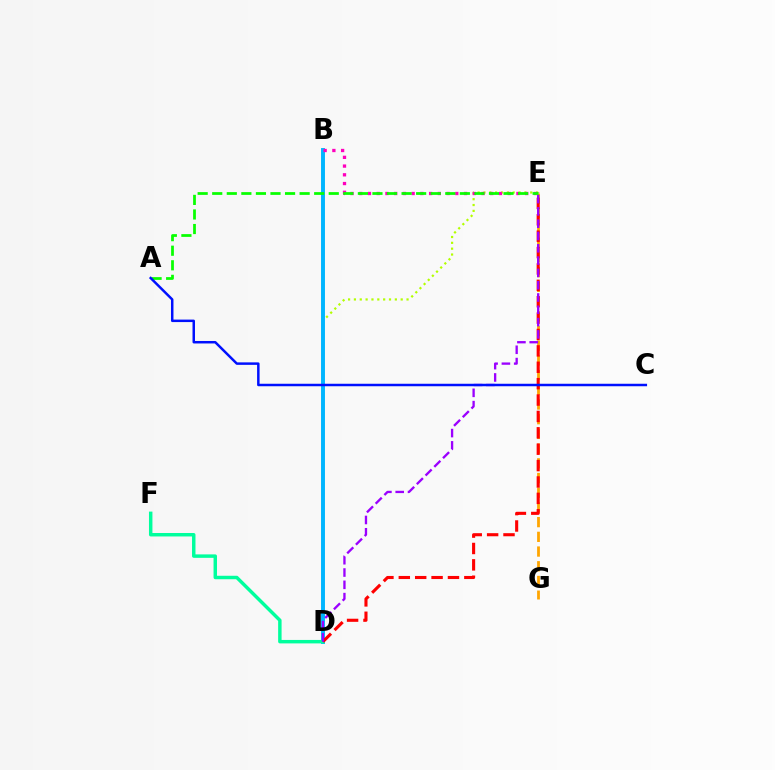{('D', 'E'): [{'color': '#b3ff00', 'line_style': 'dotted', 'thickness': 1.59}, {'color': '#ff0000', 'line_style': 'dashed', 'thickness': 2.23}, {'color': '#9b00ff', 'line_style': 'dashed', 'thickness': 1.67}], ('B', 'D'): [{'color': '#00b5ff', 'line_style': 'solid', 'thickness': 2.83}], ('B', 'E'): [{'color': '#ff00bd', 'line_style': 'dotted', 'thickness': 2.37}], ('D', 'F'): [{'color': '#00ff9d', 'line_style': 'solid', 'thickness': 2.49}], ('E', 'G'): [{'color': '#ffa500', 'line_style': 'dashed', 'thickness': 2.0}], ('A', 'E'): [{'color': '#08ff00', 'line_style': 'dashed', 'thickness': 1.98}], ('A', 'C'): [{'color': '#0010ff', 'line_style': 'solid', 'thickness': 1.79}]}